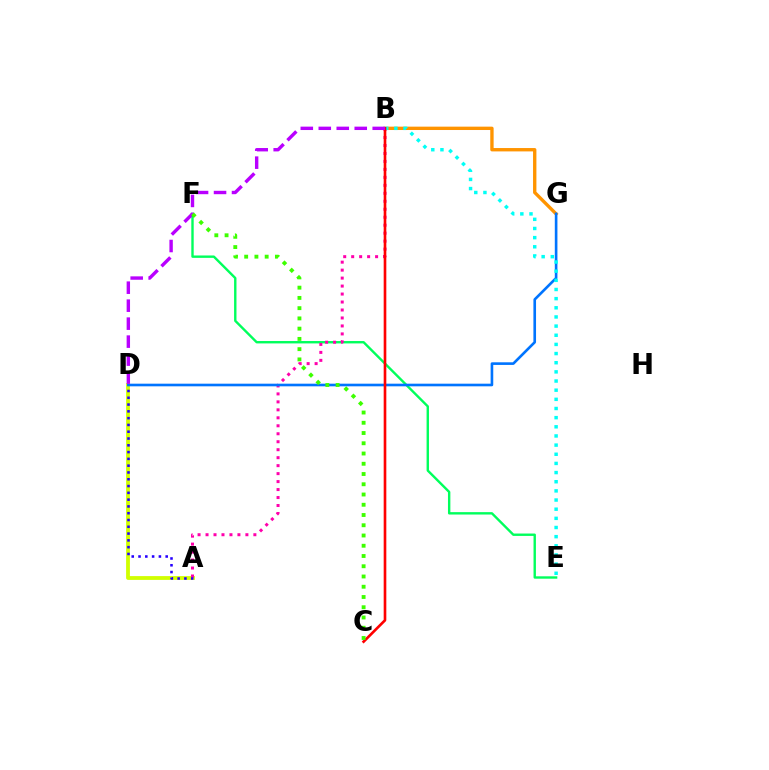{('A', 'D'): [{'color': '#d1ff00', 'line_style': 'solid', 'thickness': 2.74}, {'color': '#2500ff', 'line_style': 'dotted', 'thickness': 1.84}], ('B', 'G'): [{'color': '#ff9400', 'line_style': 'solid', 'thickness': 2.42}], ('E', 'F'): [{'color': '#00ff5c', 'line_style': 'solid', 'thickness': 1.72}], ('A', 'B'): [{'color': '#ff00ac', 'line_style': 'dotted', 'thickness': 2.17}], ('D', 'G'): [{'color': '#0074ff', 'line_style': 'solid', 'thickness': 1.89}], ('B', 'E'): [{'color': '#00fff6', 'line_style': 'dotted', 'thickness': 2.49}], ('B', 'C'): [{'color': '#ff0000', 'line_style': 'solid', 'thickness': 1.9}], ('B', 'D'): [{'color': '#b900ff', 'line_style': 'dashed', 'thickness': 2.44}], ('C', 'F'): [{'color': '#3dff00', 'line_style': 'dotted', 'thickness': 2.78}]}